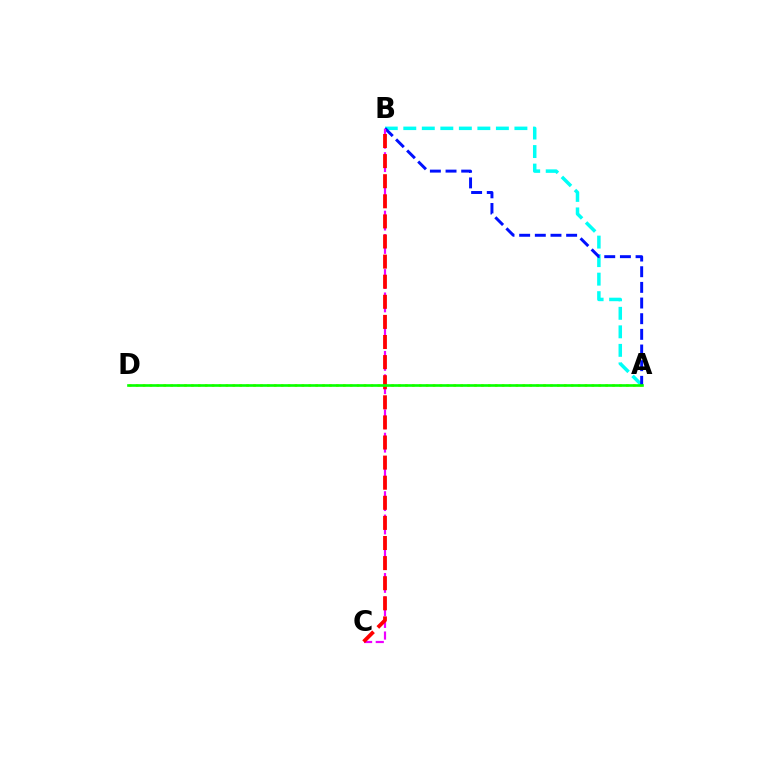{('A', 'B'): [{'color': '#00fff6', 'line_style': 'dashed', 'thickness': 2.52}, {'color': '#0010ff', 'line_style': 'dashed', 'thickness': 2.13}], ('A', 'D'): [{'color': '#fcf500', 'line_style': 'dotted', 'thickness': 1.88}, {'color': '#08ff00', 'line_style': 'solid', 'thickness': 1.9}], ('B', 'C'): [{'color': '#ee00ff', 'line_style': 'dashed', 'thickness': 1.59}, {'color': '#ff0000', 'line_style': 'dashed', 'thickness': 2.73}]}